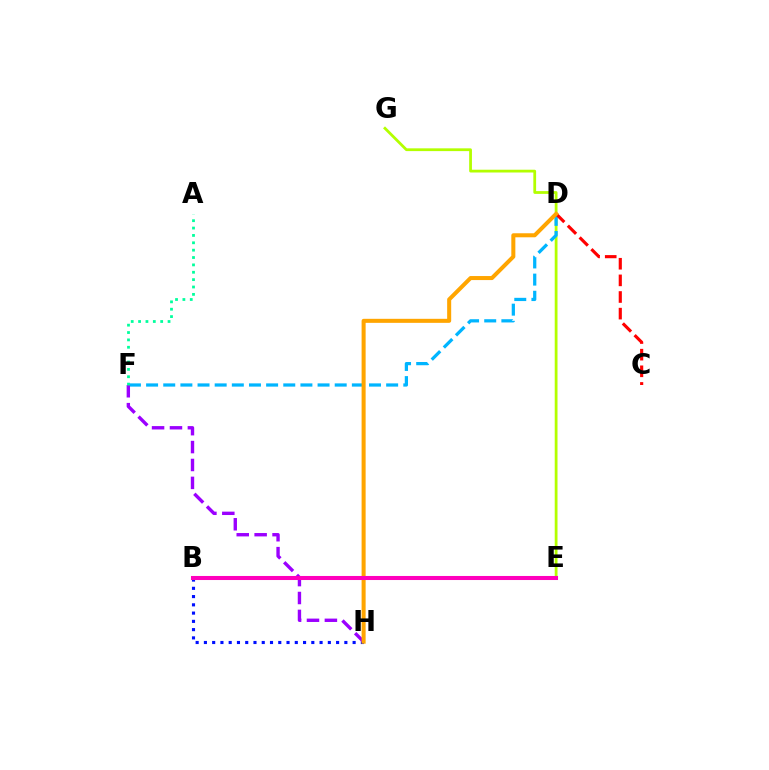{('B', 'H'): [{'color': '#0010ff', 'line_style': 'dotted', 'thickness': 2.24}], ('E', 'G'): [{'color': '#b3ff00', 'line_style': 'solid', 'thickness': 2.0}], ('D', 'F'): [{'color': '#00b5ff', 'line_style': 'dashed', 'thickness': 2.33}], ('C', 'D'): [{'color': '#ff0000', 'line_style': 'dashed', 'thickness': 2.26}], ('F', 'H'): [{'color': '#9b00ff', 'line_style': 'dashed', 'thickness': 2.43}], ('D', 'H'): [{'color': '#ffa500', 'line_style': 'solid', 'thickness': 2.9}], ('B', 'E'): [{'color': '#08ff00', 'line_style': 'solid', 'thickness': 2.79}, {'color': '#ff00bd', 'line_style': 'solid', 'thickness': 2.92}], ('A', 'F'): [{'color': '#00ff9d', 'line_style': 'dotted', 'thickness': 2.0}]}